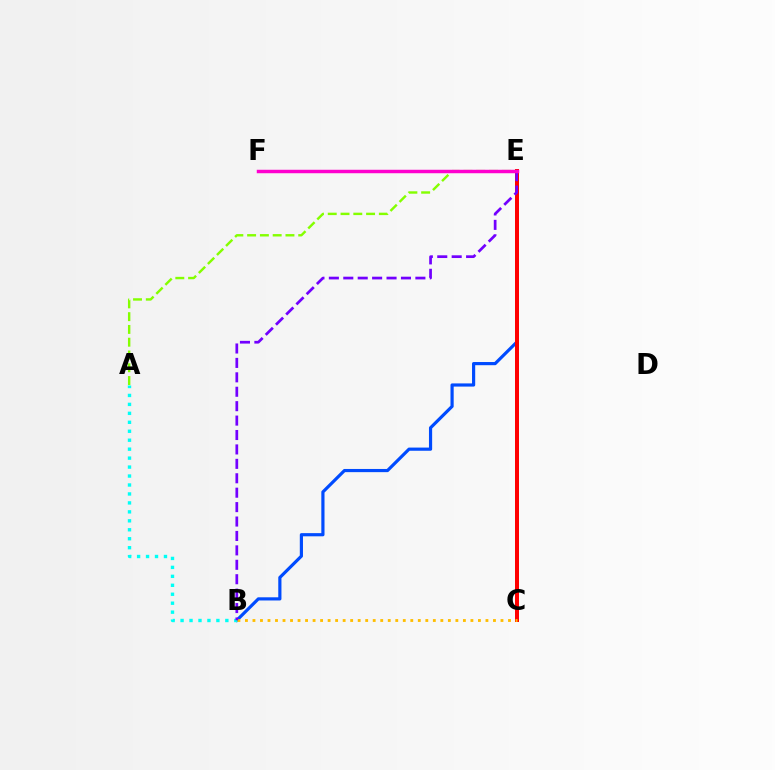{('B', 'E'): [{'color': '#004bff', 'line_style': 'solid', 'thickness': 2.29}, {'color': '#7200ff', 'line_style': 'dashed', 'thickness': 1.96}], ('A', 'B'): [{'color': '#00fff6', 'line_style': 'dotted', 'thickness': 2.43}], ('E', 'F'): [{'color': '#00ff39', 'line_style': 'dashed', 'thickness': 2.02}, {'color': '#ff00cf', 'line_style': 'solid', 'thickness': 2.49}], ('C', 'E'): [{'color': '#ff0000', 'line_style': 'solid', 'thickness': 2.87}], ('B', 'C'): [{'color': '#ffbd00', 'line_style': 'dotted', 'thickness': 2.04}], ('A', 'E'): [{'color': '#84ff00', 'line_style': 'dashed', 'thickness': 1.74}]}